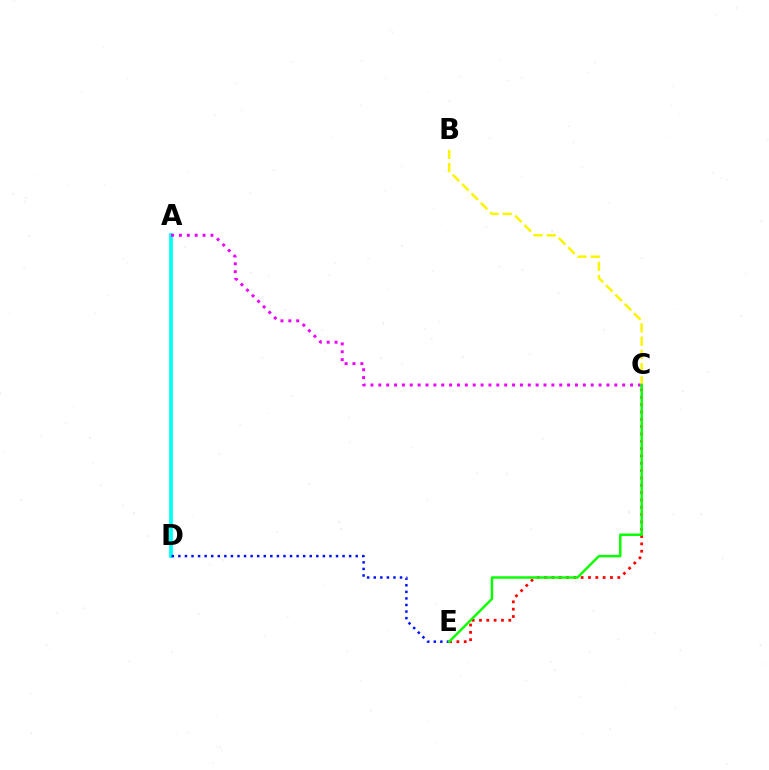{('A', 'D'): [{'color': '#00fff6', 'line_style': 'solid', 'thickness': 2.71}], ('C', 'E'): [{'color': '#ff0000', 'line_style': 'dotted', 'thickness': 1.99}, {'color': '#08ff00', 'line_style': 'solid', 'thickness': 1.77}], ('D', 'E'): [{'color': '#0010ff', 'line_style': 'dotted', 'thickness': 1.78}], ('A', 'C'): [{'color': '#ee00ff', 'line_style': 'dotted', 'thickness': 2.14}], ('B', 'C'): [{'color': '#fcf500', 'line_style': 'dashed', 'thickness': 1.8}]}